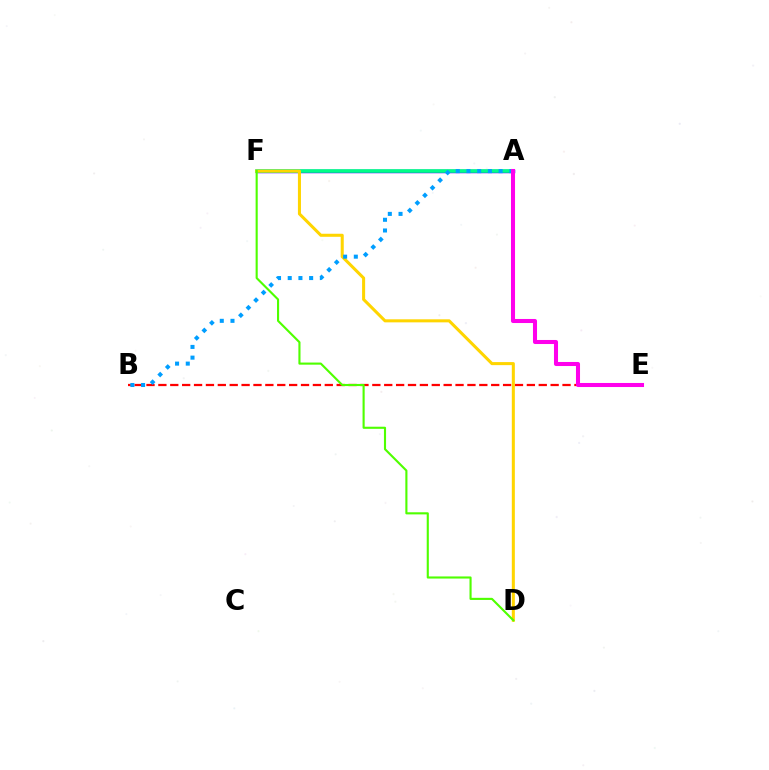{('A', 'F'): [{'color': '#3700ff', 'line_style': 'solid', 'thickness': 2.49}, {'color': '#00ff86', 'line_style': 'solid', 'thickness': 2.6}], ('B', 'E'): [{'color': '#ff0000', 'line_style': 'dashed', 'thickness': 1.61}], ('D', 'F'): [{'color': '#ffd500', 'line_style': 'solid', 'thickness': 2.19}, {'color': '#4fff00', 'line_style': 'solid', 'thickness': 1.52}], ('A', 'B'): [{'color': '#009eff', 'line_style': 'dotted', 'thickness': 2.91}], ('A', 'E'): [{'color': '#ff00ed', 'line_style': 'solid', 'thickness': 2.92}]}